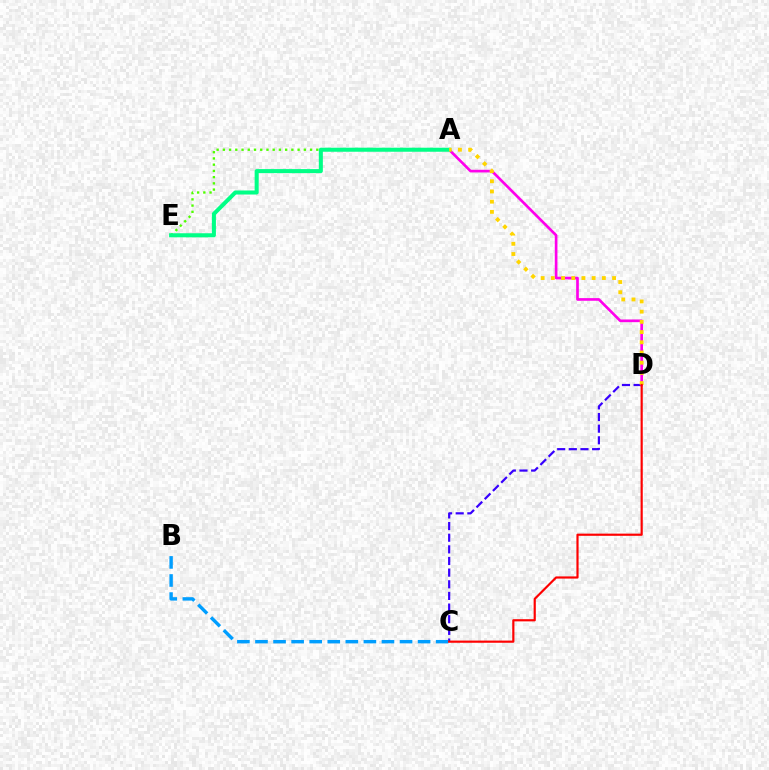{('A', 'E'): [{'color': '#4fff00', 'line_style': 'dotted', 'thickness': 1.69}, {'color': '#00ff86', 'line_style': 'solid', 'thickness': 2.91}], ('C', 'D'): [{'color': '#3700ff', 'line_style': 'dashed', 'thickness': 1.58}, {'color': '#ff0000', 'line_style': 'solid', 'thickness': 1.57}], ('A', 'D'): [{'color': '#ff00ed', 'line_style': 'solid', 'thickness': 1.92}, {'color': '#ffd500', 'line_style': 'dotted', 'thickness': 2.77}], ('B', 'C'): [{'color': '#009eff', 'line_style': 'dashed', 'thickness': 2.45}]}